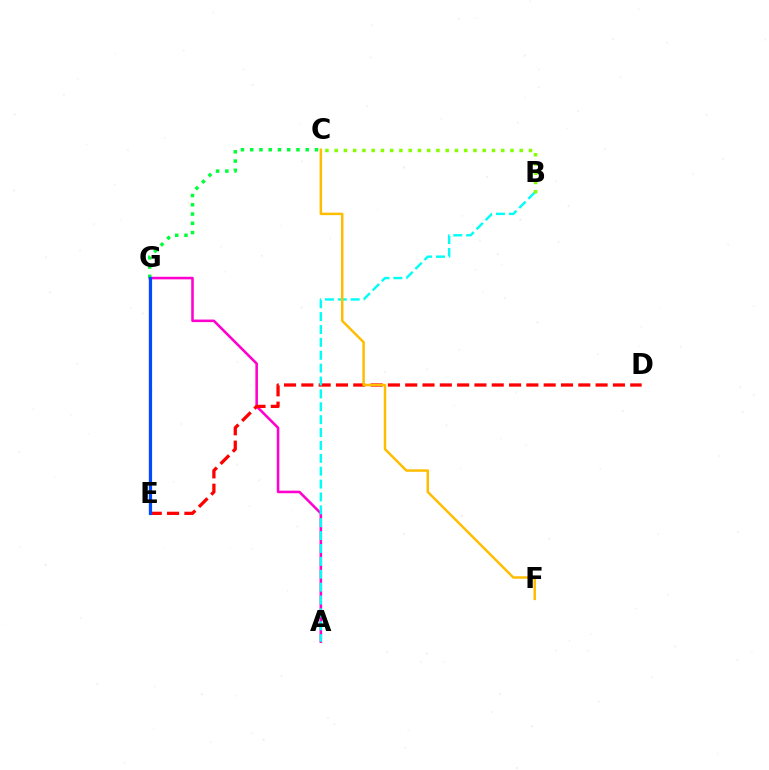{('A', 'G'): [{'color': '#ff00cf', 'line_style': 'solid', 'thickness': 1.85}], ('D', 'E'): [{'color': '#ff0000', 'line_style': 'dashed', 'thickness': 2.35}], ('C', 'G'): [{'color': '#00ff39', 'line_style': 'dotted', 'thickness': 2.51}], ('E', 'G'): [{'color': '#7200ff', 'line_style': 'solid', 'thickness': 1.57}, {'color': '#004bff', 'line_style': 'solid', 'thickness': 2.28}], ('A', 'B'): [{'color': '#00fff6', 'line_style': 'dashed', 'thickness': 1.75}], ('C', 'F'): [{'color': '#ffbd00', 'line_style': 'solid', 'thickness': 1.78}], ('B', 'C'): [{'color': '#84ff00', 'line_style': 'dotted', 'thickness': 2.51}]}